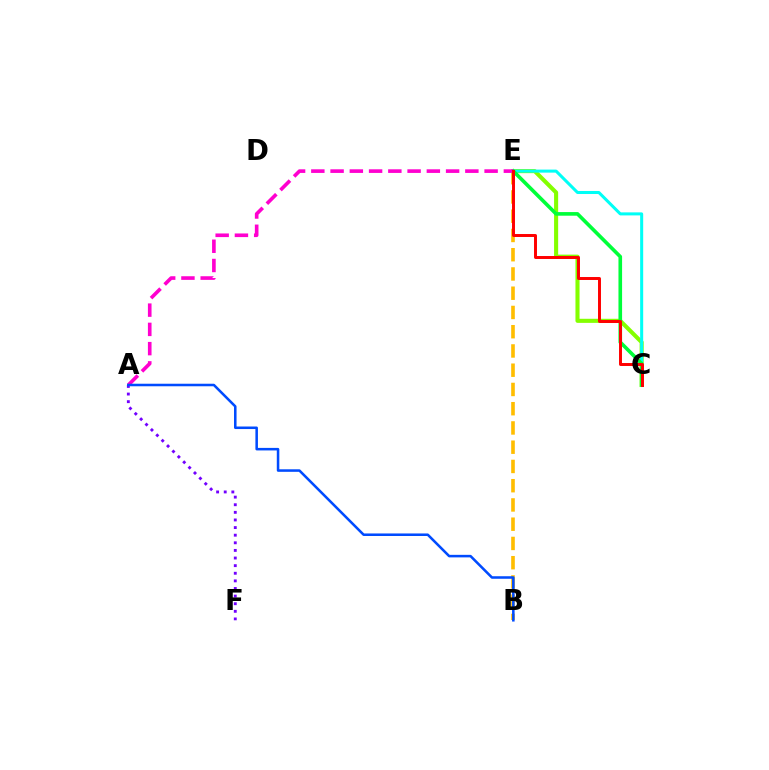{('B', 'E'): [{'color': '#ffbd00', 'line_style': 'dashed', 'thickness': 2.61}], ('C', 'E'): [{'color': '#84ff00', 'line_style': 'solid', 'thickness': 2.94}, {'color': '#00fff6', 'line_style': 'solid', 'thickness': 2.18}, {'color': '#00ff39', 'line_style': 'solid', 'thickness': 2.61}, {'color': '#ff0000', 'line_style': 'solid', 'thickness': 2.13}], ('A', 'E'): [{'color': '#ff00cf', 'line_style': 'dashed', 'thickness': 2.62}], ('A', 'F'): [{'color': '#7200ff', 'line_style': 'dotted', 'thickness': 2.07}], ('A', 'B'): [{'color': '#004bff', 'line_style': 'solid', 'thickness': 1.83}]}